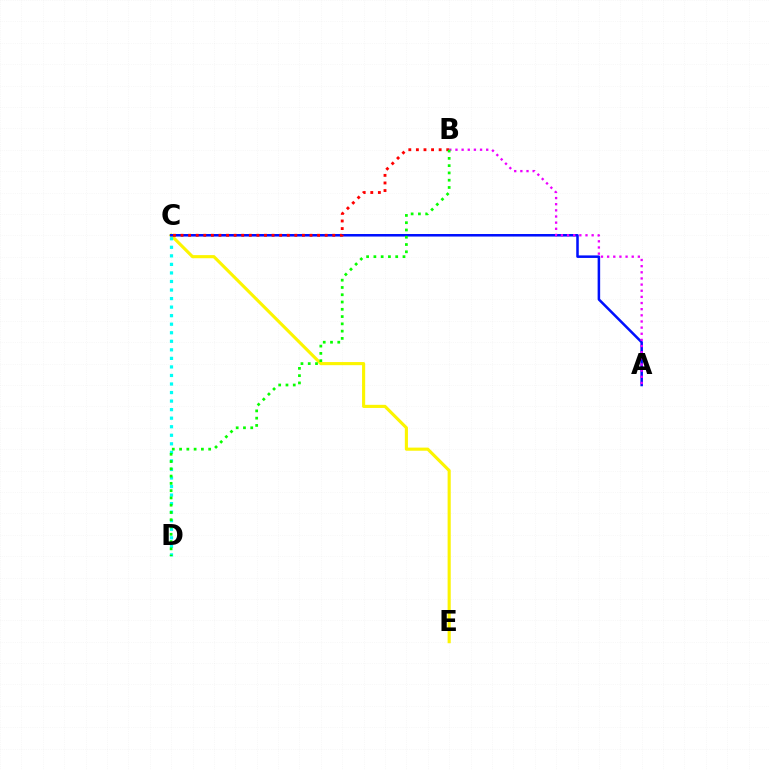{('C', 'E'): [{'color': '#fcf500', 'line_style': 'solid', 'thickness': 2.25}], ('C', 'D'): [{'color': '#00fff6', 'line_style': 'dotted', 'thickness': 2.32}], ('A', 'C'): [{'color': '#0010ff', 'line_style': 'solid', 'thickness': 1.82}], ('B', 'C'): [{'color': '#ff0000', 'line_style': 'dotted', 'thickness': 2.06}], ('A', 'B'): [{'color': '#ee00ff', 'line_style': 'dotted', 'thickness': 1.67}], ('B', 'D'): [{'color': '#08ff00', 'line_style': 'dotted', 'thickness': 1.98}]}